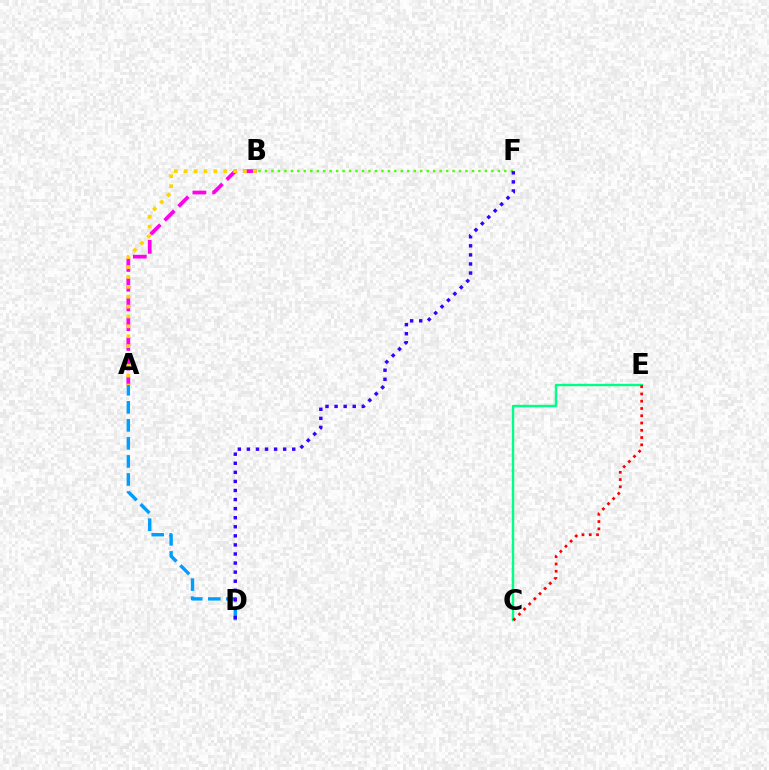{('A', 'B'): [{'color': '#ff00ed', 'line_style': 'dashed', 'thickness': 2.68}, {'color': '#ffd500', 'line_style': 'dotted', 'thickness': 2.68}], ('C', 'E'): [{'color': '#00ff86', 'line_style': 'solid', 'thickness': 1.74}, {'color': '#ff0000', 'line_style': 'dotted', 'thickness': 1.97}], ('B', 'F'): [{'color': '#4fff00', 'line_style': 'dotted', 'thickness': 1.76}], ('A', 'D'): [{'color': '#009eff', 'line_style': 'dashed', 'thickness': 2.45}], ('D', 'F'): [{'color': '#3700ff', 'line_style': 'dotted', 'thickness': 2.46}]}